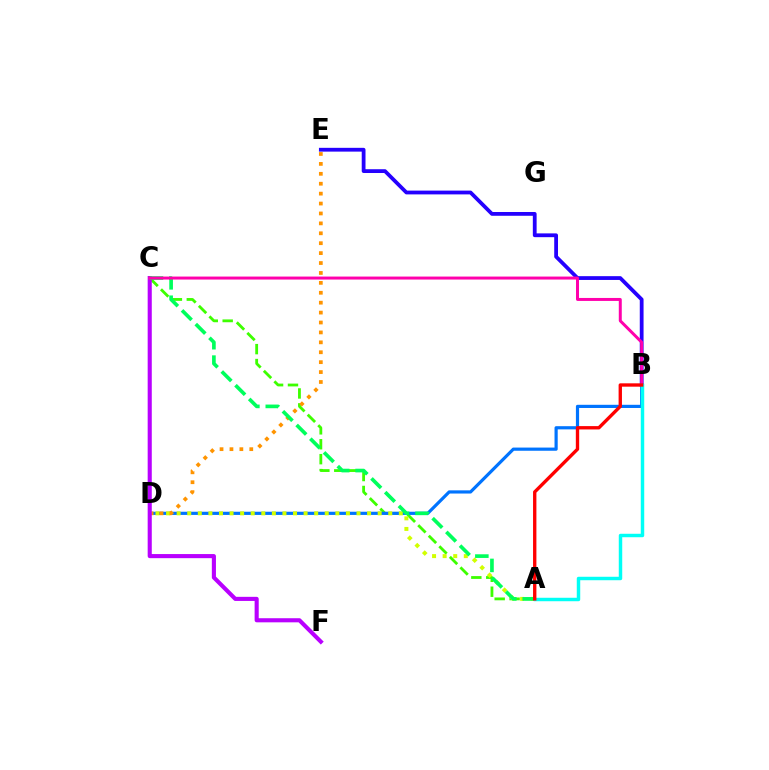{('B', 'E'): [{'color': '#2500ff', 'line_style': 'solid', 'thickness': 2.73}], ('A', 'C'): [{'color': '#3dff00', 'line_style': 'dashed', 'thickness': 2.03}, {'color': '#00ff5c', 'line_style': 'dashed', 'thickness': 2.64}], ('B', 'D'): [{'color': '#0074ff', 'line_style': 'solid', 'thickness': 2.29}], ('A', 'D'): [{'color': '#d1ff00', 'line_style': 'dotted', 'thickness': 2.87}], ('D', 'E'): [{'color': '#ff9400', 'line_style': 'dotted', 'thickness': 2.69}], ('C', 'F'): [{'color': '#b900ff', 'line_style': 'solid', 'thickness': 2.95}], ('B', 'C'): [{'color': '#ff00ac', 'line_style': 'solid', 'thickness': 2.15}], ('A', 'B'): [{'color': '#00fff6', 'line_style': 'solid', 'thickness': 2.49}, {'color': '#ff0000', 'line_style': 'solid', 'thickness': 2.41}]}